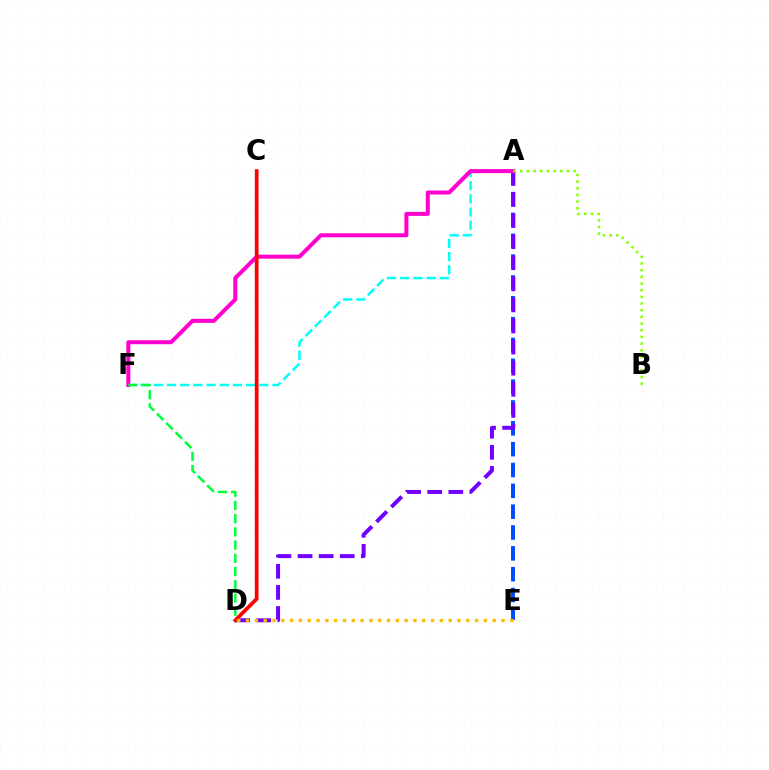{('A', 'E'): [{'color': '#004bff', 'line_style': 'dashed', 'thickness': 2.83}], ('A', 'D'): [{'color': '#7200ff', 'line_style': 'dashed', 'thickness': 2.87}], ('A', 'F'): [{'color': '#00fff6', 'line_style': 'dashed', 'thickness': 1.79}, {'color': '#ff00cf', 'line_style': 'solid', 'thickness': 2.89}], ('C', 'D'): [{'color': '#ff0000', 'line_style': 'solid', 'thickness': 2.69}], ('A', 'B'): [{'color': '#84ff00', 'line_style': 'dotted', 'thickness': 1.81}], ('D', 'F'): [{'color': '#00ff39', 'line_style': 'dashed', 'thickness': 1.8}], ('D', 'E'): [{'color': '#ffbd00', 'line_style': 'dotted', 'thickness': 2.39}]}